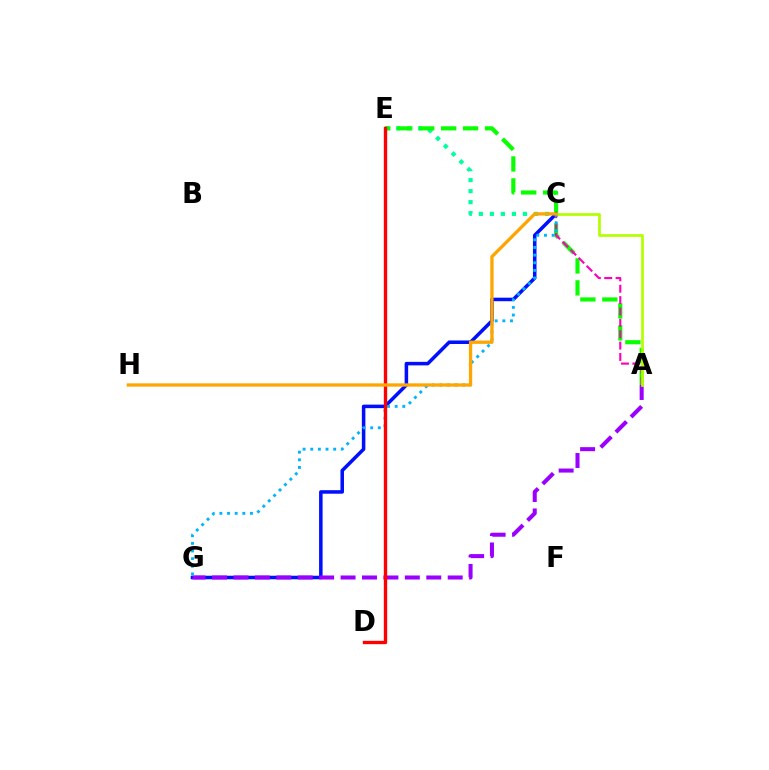{('C', 'E'): [{'color': '#00ff9d', 'line_style': 'dotted', 'thickness': 2.99}], ('A', 'E'): [{'color': '#08ff00', 'line_style': 'dashed', 'thickness': 2.98}], ('C', 'G'): [{'color': '#0010ff', 'line_style': 'solid', 'thickness': 2.54}, {'color': '#00b5ff', 'line_style': 'dotted', 'thickness': 2.08}], ('A', 'G'): [{'color': '#9b00ff', 'line_style': 'dashed', 'thickness': 2.91}], ('A', 'C'): [{'color': '#ff00bd', 'line_style': 'dashed', 'thickness': 1.54}, {'color': '#b3ff00', 'line_style': 'solid', 'thickness': 1.97}], ('D', 'E'): [{'color': '#ff0000', 'line_style': 'solid', 'thickness': 2.41}], ('C', 'H'): [{'color': '#ffa500', 'line_style': 'solid', 'thickness': 2.37}]}